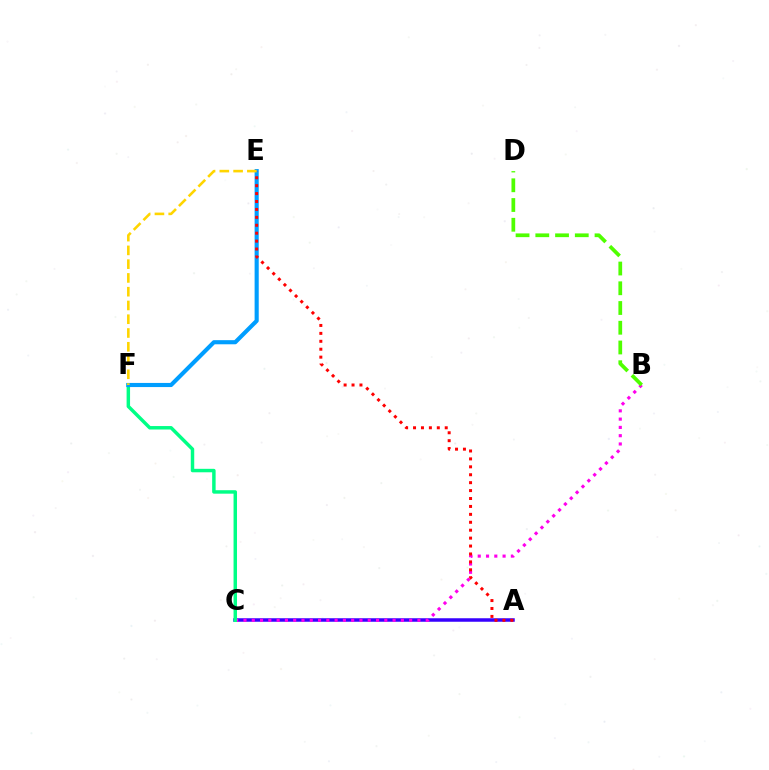{('A', 'C'): [{'color': '#3700ff', 'line_style': 'solid', 'thickness': 2.52}], ('B', 'C'): [{'color': '#ff00ed', 'line_style': 'dotted', 'thickness': 2.25}], ('C', 'F'): [{'color': '#00ff86', 'line_style': 'solid', 'thickness': 2.49}], ('E', 'F'): [{'color': '#009eff', 'line_style': 'solid', 'thickness': 2.97}, {'color': '#ffd500', 'line_style': 'dashed', 'thickness': 1.87}], ('B', 'D'): [{'color': '#4fff00', 'line_style': 'dashed', 'thickness': 2.68}], ('A', 'E'): [{'color': '#ff0000', 'line_style': 'dotted', 'thickness': 2.15}]}